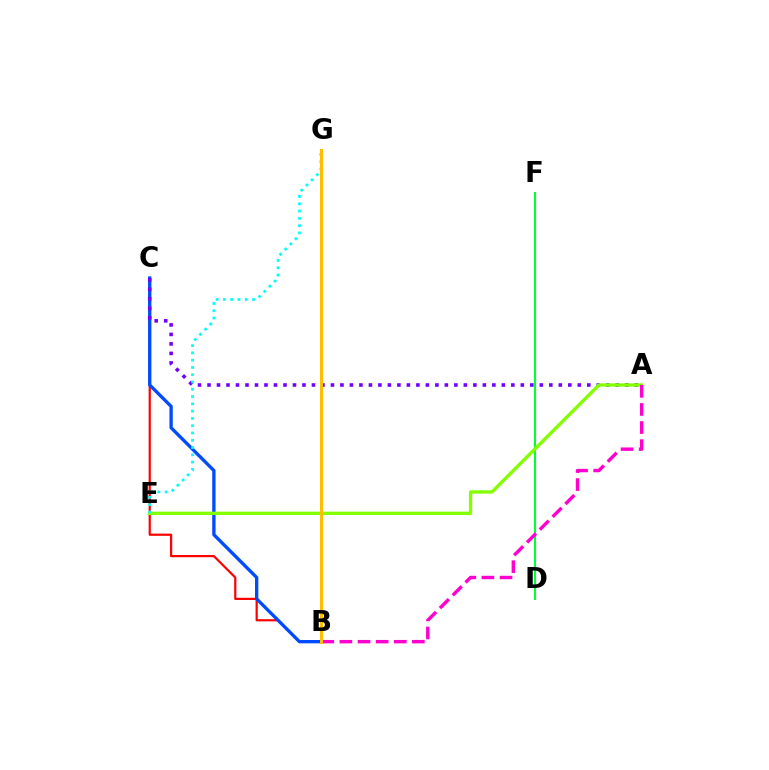{('B', 'C'): [{'color': '#ff0000', 'line_style': 'solid', 'thickness': 1.59}, {'color': '#004bff', 'line_style': 'solid', 'thickness': 2.39}], ('A', 'C'): [{'color': '#7200ff', 'line_style': 'dotted', 'thickness': 2.58}], ('D', 'F'): [{'color': '#00ff39', 'line_style': 'solid', 'thickness': 1.52}], ('A', 'E'): [{'color': '#84ff00', 'line_style': 'solid', 'thickness': 2.41}], ('A', 'B'): [{'color': '#ff00cf', 'line_style': 'dashed', 'thickness': 2.46}], ('E', 'G'): [{'color': '#00fff6', 'line_style': 'dotted', 'thickness': 1.98}], ('B', 'G'): [{'color': '#ffbd00', 'line_style': 'solid', 'thickness': 2.18}]}